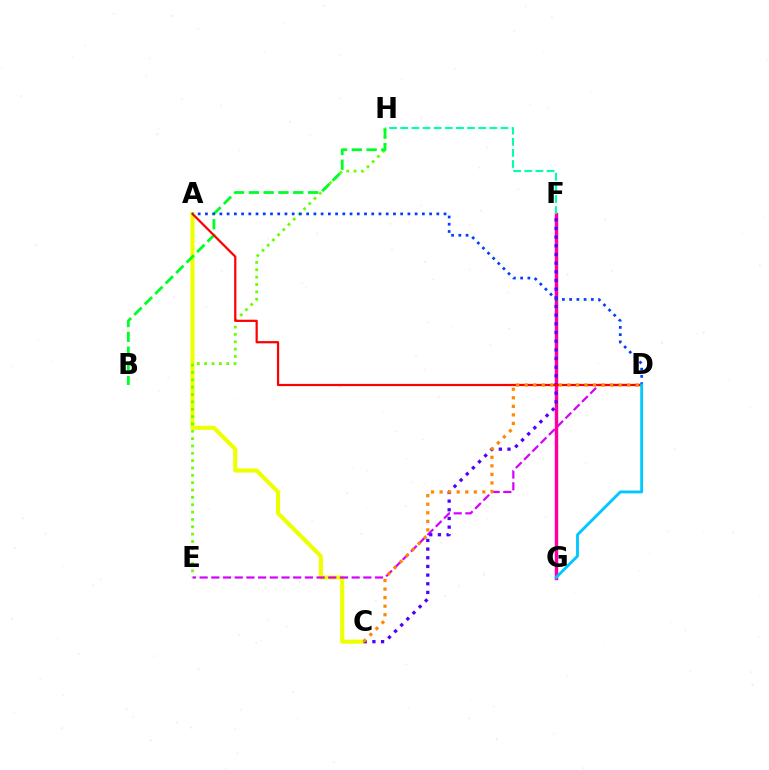{('A', 'C'): [{'color': '#eeff00', 'line_style': 'solid', 'thickness': 2.95}], ('E', 'H'): [{'color': '#66ff00', 'line_style': 'dotted', 'thickness': 2.0}], ('D', 'E'): [{'color': '#d600ff', 'line_style': 'dashed', 'thickness': 1.59}], ('F', 'G'): [{'color': '#ff00a0', 'line_style': 'solid', 'thickness': 2.47}], ('B', 'H'): [{'color': '#00ff27', 'line_style': 'dashed', 'thickness': 2.01}], ('F', 'H'): [{'color': '#00ffaf', 'line_style': 'dashed', 'thickness': 1.51}], ('C', 'F'): [{'color': '#4f00ff', 'line_style': 'dotted', 'thickness': 2.36}], ('A', 'D'): [{'color': '#ff0000', 'line_style': 'solid', 'thickness': 1.6}, {'color': '#003fff', 'line_style': 'dotted', 'thickness': 1.96}], ('C', 'D'): [{'color': '#ff8800', 'line_style': 'dotted', 'thickness': 2.32}], ('D', 'G'): [{'color': '#00c7ff', 'line_style': 'solid', 'thickness': 2.05}]}